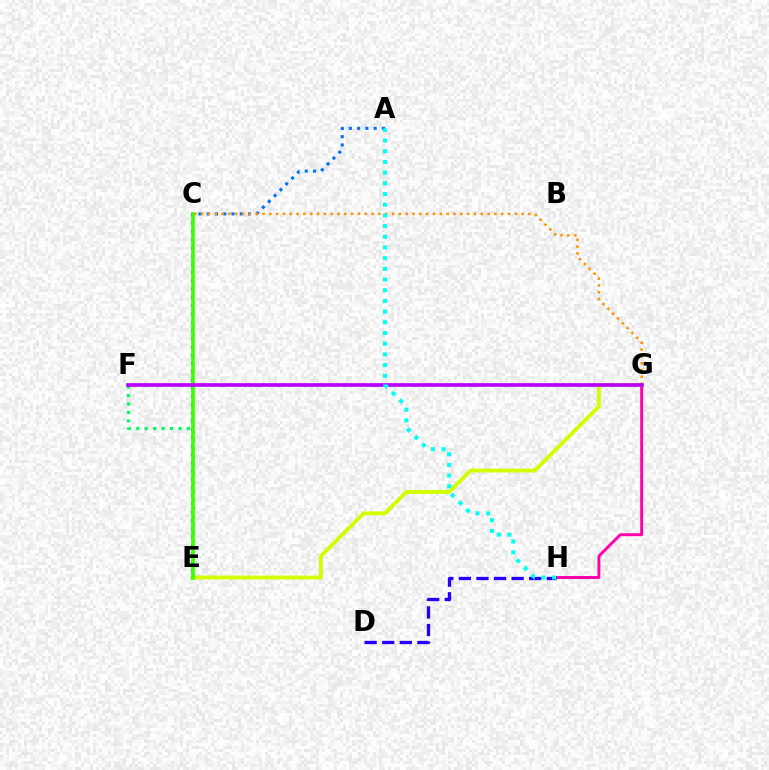{('G', 'H'): [{'color': '#ff00ac', 'line_style': 'solid', 'thickness': 2.11}], ('A', 'E'): [{'color': '#0074ff', 'line_style': 'dotted', 'thickness': 2.25}], ('E', 'F'): [{'color': '#00ff5c', 'line_style': 'dotted', 'thickness': 2.3}], ('D', 'H'): [{'color': '#2500ff', 'line_style': 'dashed', 'thickness': 2.39}], ('C', 'G'): [{'color': '#ff9400', 'line_style': 'dotted', 'thickness': 1.85}], ('E', 'G'): [{'color': '#d1ff00', 'line_style': 'solid', 'thickness': 2.77}], ('C', 'E'): [{'color': '#3dff00', 'line_style': 'solid', 'thickness': 2.62}], ('F', 'G'): [{'color': '#ff0000', 'line_style': 'solid', 'thickness': 1.57}, {'color': '#b900ff', 'line_style': 'solid', 'thickness': 2.64}], ('A', 'H'): [{'color': '#00fff6', 'line_style': 'dotted', 'thickness': 2.9}]}